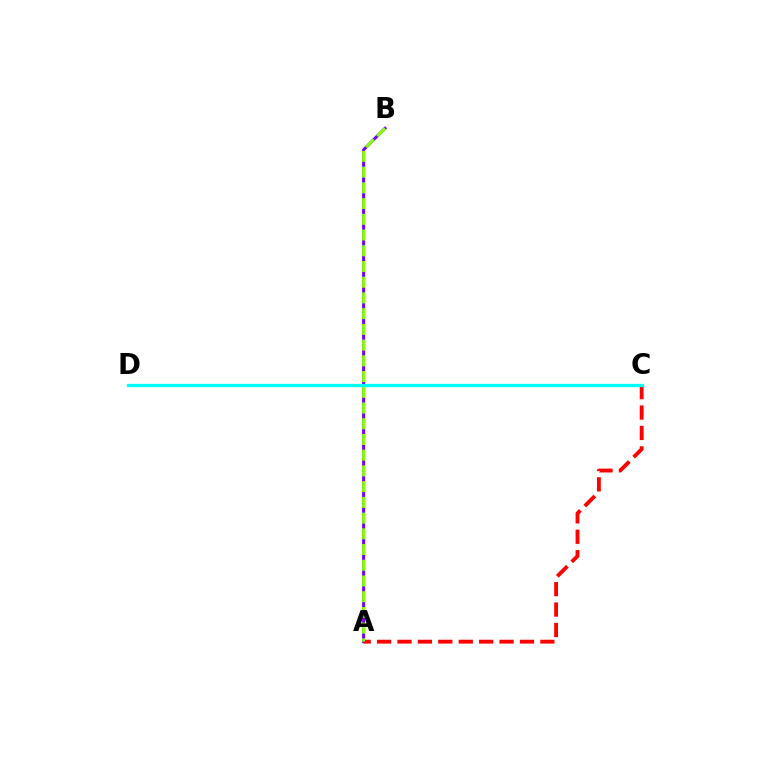{('A', 'B'): [{'color': '#7200ff', 'line_style': 'solid', 'thickness': 2.17}, {'color': '#84ff00', 'line_style': 'dashed', 'thickness': 2.14}], ('A', 'C'): [{'color': '#ff0000', 'line_style': 'dashed', 'thickness': 2.77}], ('C', 'D'): [{'color': '#00fff6', 'line_style': 'solid', 'thickness': 2.37}]}